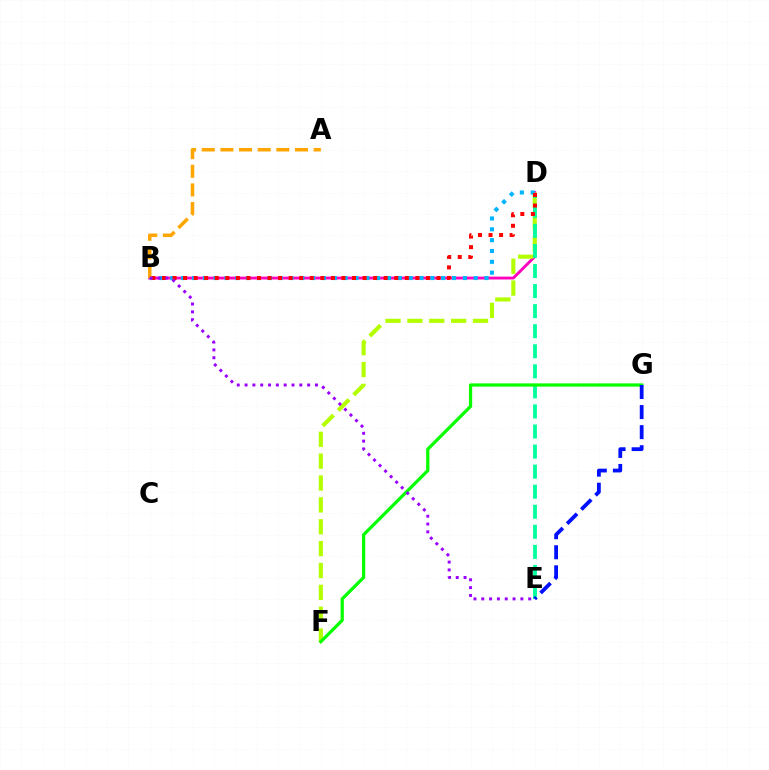{('B', 'D'): [{'color': '#ff00bd', 'line_style': 'solid', 'thickness': 2.06}, {'color': '#00b5ff', 'line_style': 'dotted', 'thickness': 2.94}, {'color': '#ff0000', 'line_style': 'dotted', 'thickness': 2.87}], ('D', 'F'): [{'color': '#b3ff00', 'line_style': 'dashed', 'thickness': 2.97}], ('D', 'E'): [{'color': '#00ff9d', 'line_style': 'dashed', 'thickness': 2.73}], ('F', 'G'): [{'color': '#08ff00', 'line_style': 'solid', 'thickness': 2.33}], ('E', 'G'): [{'color': '#0010ff', 'line_style': 'dashed', 'thickness': 2.73}], ('A', 'B'): [{'color': '#ffa500', 'line_style': 'dashed', 'thickness': 2.53}], ('B', 'E'): [{'color': '#9b00ff', 'line_style': 'dotted', 'thickness': 2.12}]}